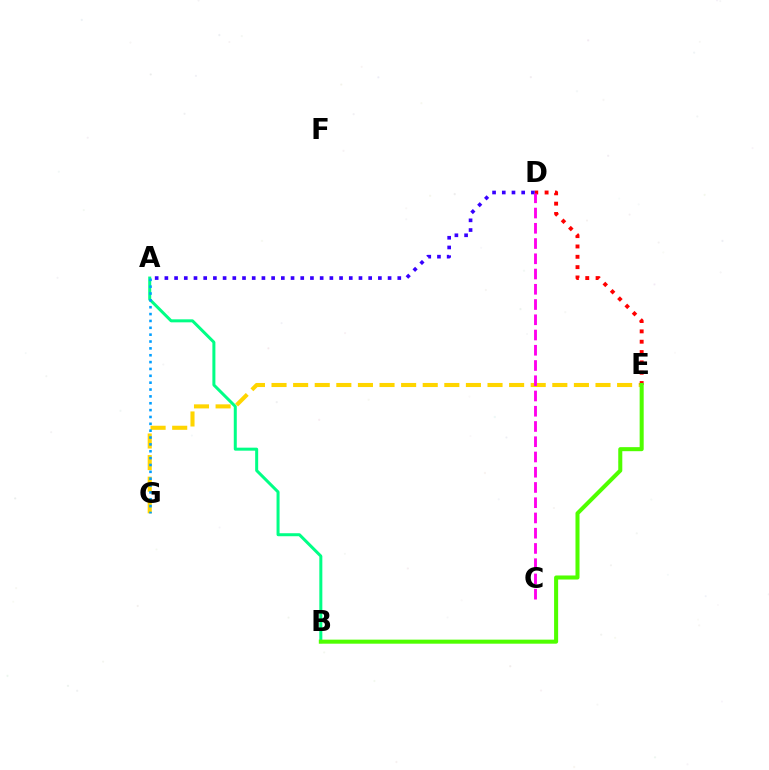{('E', 'G'): [{'color': '#ffd500', 'line_style': 'dashed', 'thickness': 2.93}], ('A', 'B'): [{'color': '#00ff86', 'line_style': 'solid', 'thickness': 2.16}], ('D', 'E'): [{'color': '#ff0000', 'line_style': 'dotted', 'thickness': 2.81}], ('A', 'D'): [{'color': '#3700ff', 'line_style': 'dotted', 'thickness': 2.64}], ('C', 'D'): [{'color': '#ff00ed', 'line_style': 'dashed', 'thickness': 2.07}], ('B', 'E'): [{'color': '#4fff00', 'line_style': 'solid', 'thickness': 2.91}], ('A', 'G'): [{'color': '#009eff', 'line_style': 'dotted', 'thickness': 1.86}]}